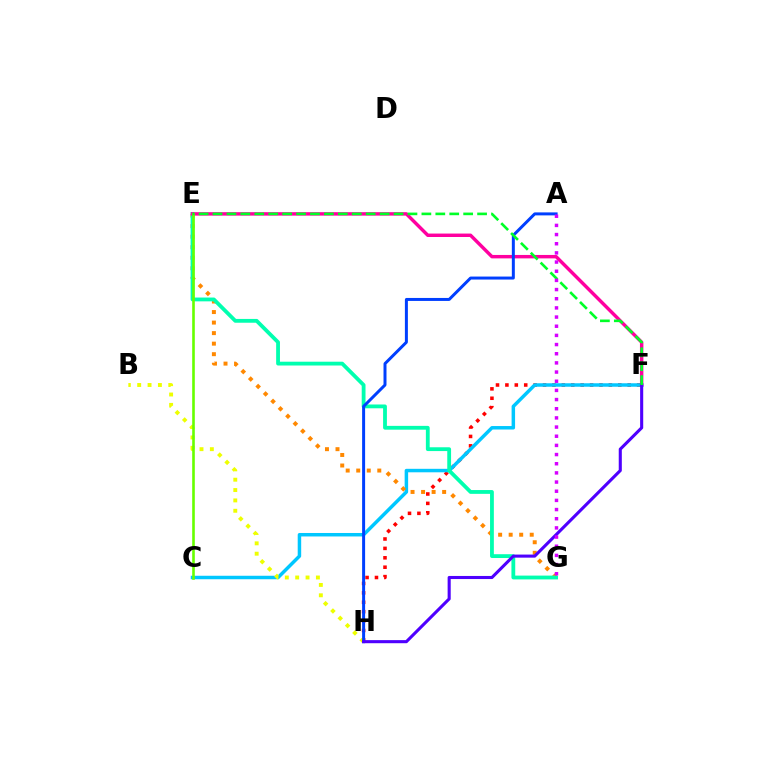{('F', 'H'): [{'color': '#ff0000', 'line_style': 'dotted', 'thickness': 2.56}, {'color': '#4f00ff', 'line_style': 'solid', 'thickness': 2.22}], ('C', 'F'): [{'color': '#00c7ff', 'line_style': 'solid', 'thickness': 2.51}], ('E', 'G'): [{'color': '#ff8800', 'line_style': 'dotted', 'thickness': 2.86}, {'color': '#00ffaf', 'line_style': 'solid', 'thickness': 2.74}], ('B', 'H'): [{'color': '#eeff00', 'line_style': 'dotted', 'thickness': 2.81}], ('E', 'F'): [{'color': '#ff00a0', 'line_style': 'solid', 'thickness': 2.47}, {'color': '#00ff27', 'line_style': 'dashed', 'thickness': 1.89}], ('C', 'E'): [{'color': '#66ff00', 'line_style': 'solid', 'thickness': 1.89}], ('A', 'H'): [{'color': '#003fff', 'line_style': 'solid', 'thickness': 2.15}], ('A', 'G'): [{'color': '#d600ff', 'line_style': 'dotted', 'thickness': 2.49}]}